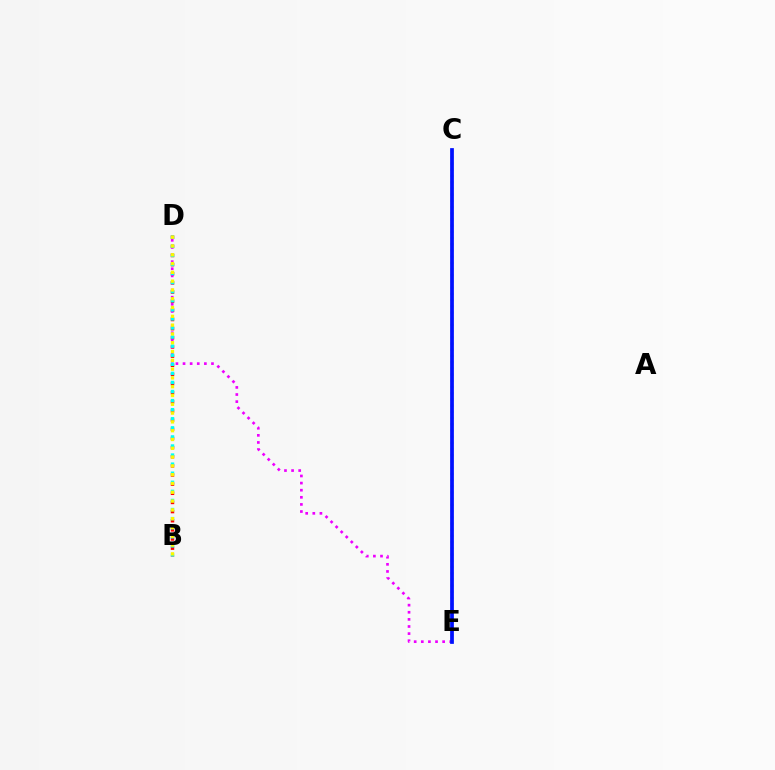{('B', 'D'): [{'color': '#ff0000', 'line_style': 'dotted', 'thickness': 2.48}, {'color': '#00fff6', 'line_style': 'dotted', 'thickness': 2.47}, {'color': '#fcf500', 'line_style': 'dotted', 'thickness': 2.39}], ('D', 'E'): [{'color': '#ee00ff', 'line_style': 'dotted', 'thickness': 1.93}], ('C', 'E'): [{'color': '#08ff00', 'line_style': 'dotted', 'thickness': 1.69}, {'color': '#0010ff', 'line_style': 'solid', 'thickness': 2.69}]}